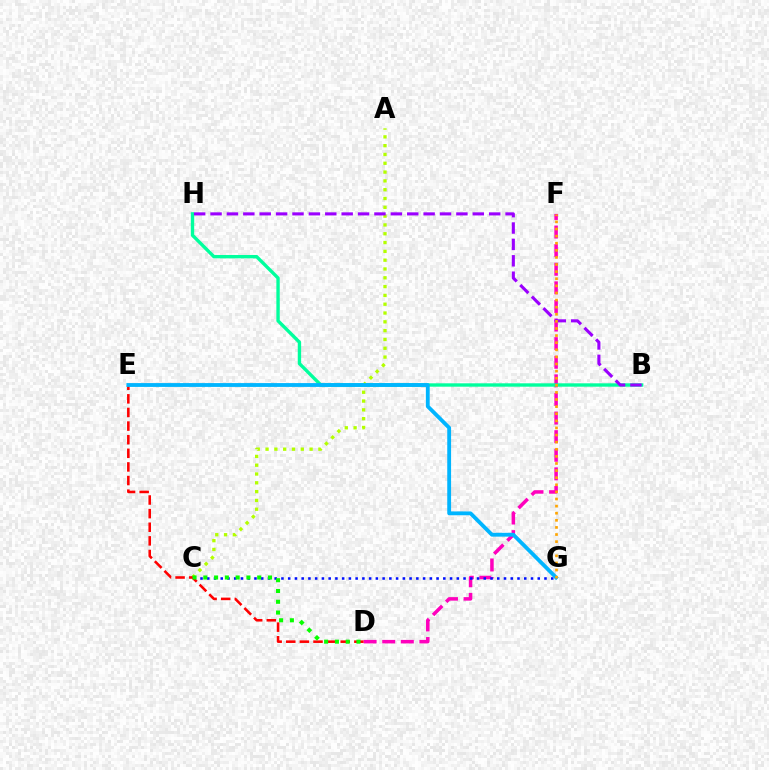{('D', 'F'): [{'color': '#ff00bd', 'line_style': 'dashed', 'thickness': 2.53}], ('C', 'G'): [{'color': '#0010ff', 'line_style': 'dotted', 'thickness': 1.83}], ('B', 'H'): [{'color': '#00ff9d', 'line_style': 'solid', 'thickness': 2.43}, {'color': '#9b00ff', 'line_style': 'dashed', 'thickness': 2.23}], ('A', 'C'): [{'color': '#b3ff00', 'line_style': 'dotted', 'thickness': 2.39}], ('D', 'E'): [{'color': '#ff0000', 'line_style': 'dashed', 'thickness': 1.85}], ('C', 'D'): [{'color': '#08ff00', 'line_style': 'dotted', 'thickness': 2.93}], ('E', 'G'): [{'color': '#00b5ff', 'line_style': 'solid', 'thickness': 2.76}], ('F', 'G'): [{'color': '#ffa500', 'line_style': 'dotted', 'thickness': 1.93}]}